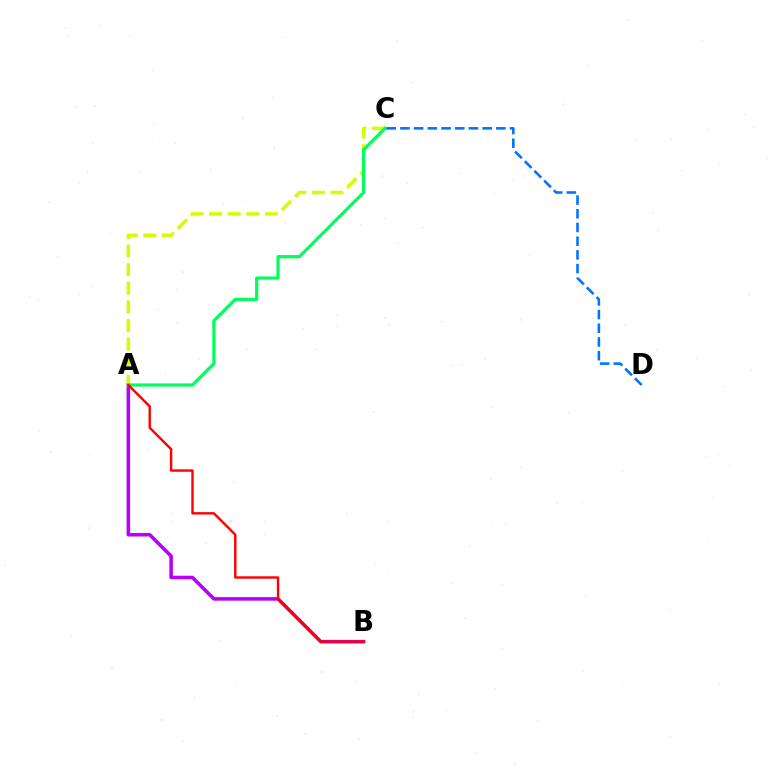{('A', 'B'): [{'color': '#b900ff', 'line_style': 'solid', 'thickness': 2.56}, {'color': '#ff0000', 'line_style': 'solid', 'thickness': 1.74}], ('A', 'C'): [{'color': '#d1ff00', 'line_style': 'dashed', 'thickness': 2.53}, {'color': '#00ff5c', 'line_style': 'solid', 'thickness': 2.31}], ('C', 'D'): [{'color': '#0074ff', 'line_style': 'dashed', 'thickness': 1.86}]}